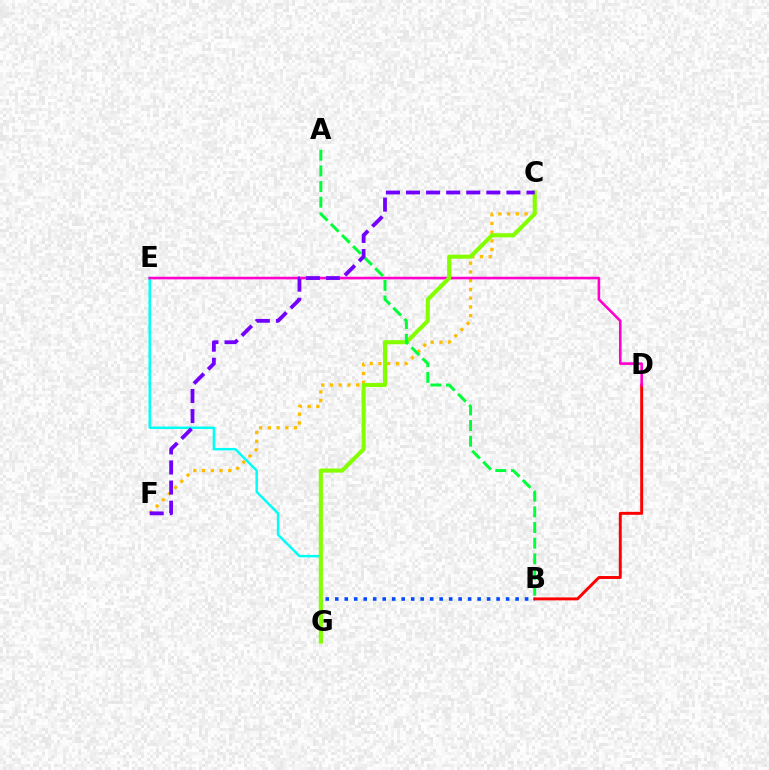{('B', 'G'): [{'color': '#004bff', 'line_style': 'dotted', 'thickness': 2.58}], ('E', 'G'): [{'color': '#00fff6', 'line_style': 'solid', 'thickness': 1.77}], ('C', 'F'): [{'color': '#ffbd00', 'line_style': 'dotted', 'thickness': 2.37}, {'color': '#7200ff', 'line_style': 'dashed', 'thickness': 2.73}], ('B', 'D'): [{'color': '#ff0000', 'line_style': 'solid', 'thickness': 2.12}], ('D', 'E'): [{'color': '#ff00cf', 'line_style': 'solid', 'thickness': 1.88}], ('C', 'G'): [{'color': '#84ff00', 'line_style': 'solid', 'thickness': 2.94}], ('A', 'B'): [{'color': '#00ff39', 'line_style': 'dashed', 'thickness': 2.13}]}